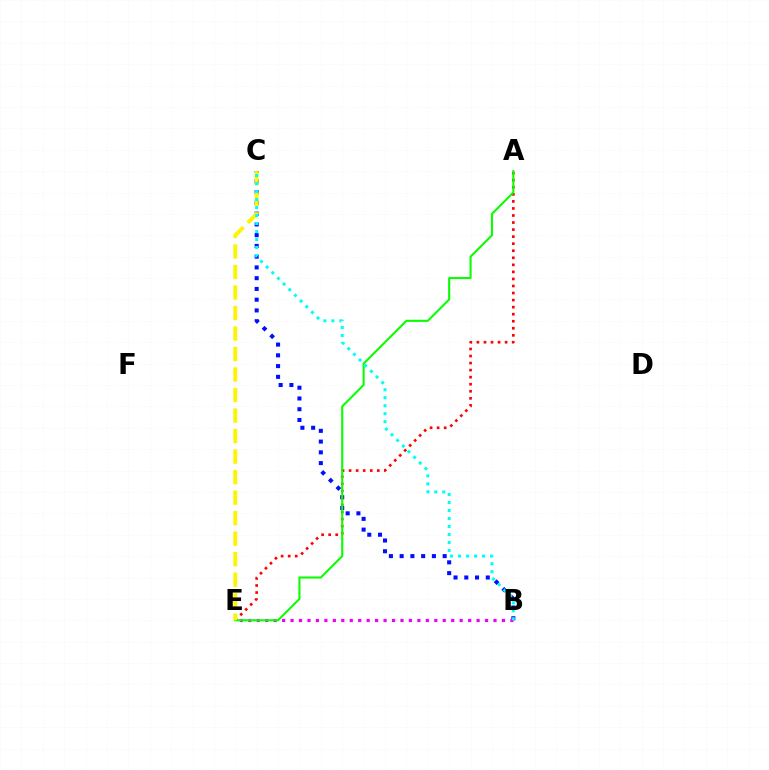{('B', 'C'): [{'color': '#0010ff', 'line_style': 'dotted', 'thickness': 2.92}, {'color': '#00fff6', 'line_style': 'dotted', 'thickness': 2.17}], ('B', 'E'): [{'color': '#ee00ff', 'line_style': 'dotted', 'thickness': 2.3}], ('A', 'E'): [{'color': '#ff0000', 'line_style': 'dotted', 'thickness': 1.92}, {'color': '#08ff00', 'line_style': 'solid', 'thickness': 1.5}], ('C', 'E'): [{'color': '#fcf500', 'line_style': 'dashed', 'thickness': 2.79}]}